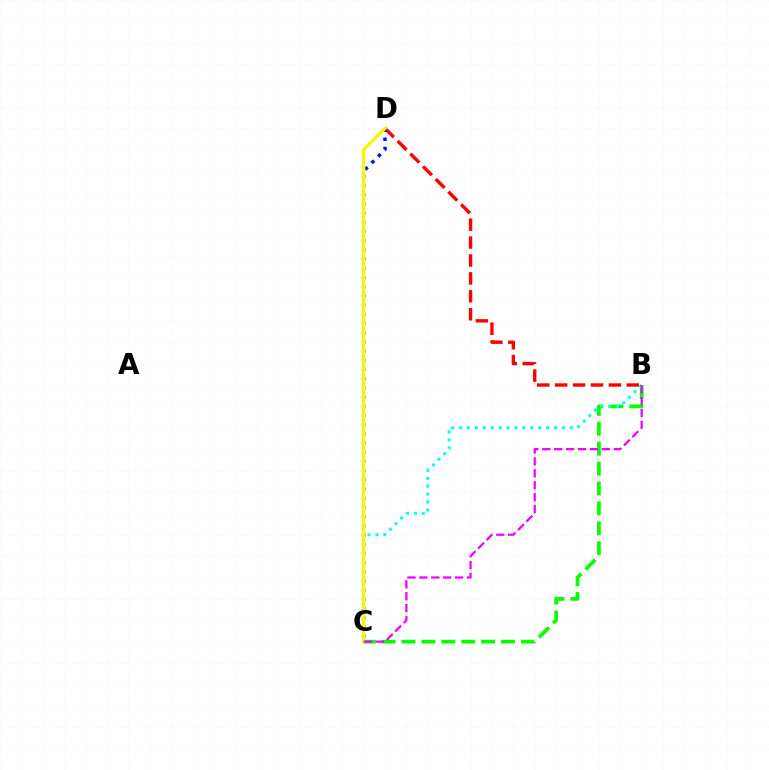{('B', 'C'): [{'color': '#08ff00', 'line_style': 'dashed', 'thickness': 2.7}, {'color': '#00fff6', 'line_style': 'dotted', 'thickness': 2.14}, {'color': '#ee00ff', 'line_style': 'dashed', 'thickness': 1.62}], ('B', 'D'): [{'color': '#ff0000', 'line_style': 'dashed', 'thickness': 2.44}], ('C', 'D'): [{'color': '#0010ff', 'line_style': 'dotted', 'thickness': 2.5}, {'color': '#fcf500', 'line_style': 'solid', 'thickness': 2.4}]}